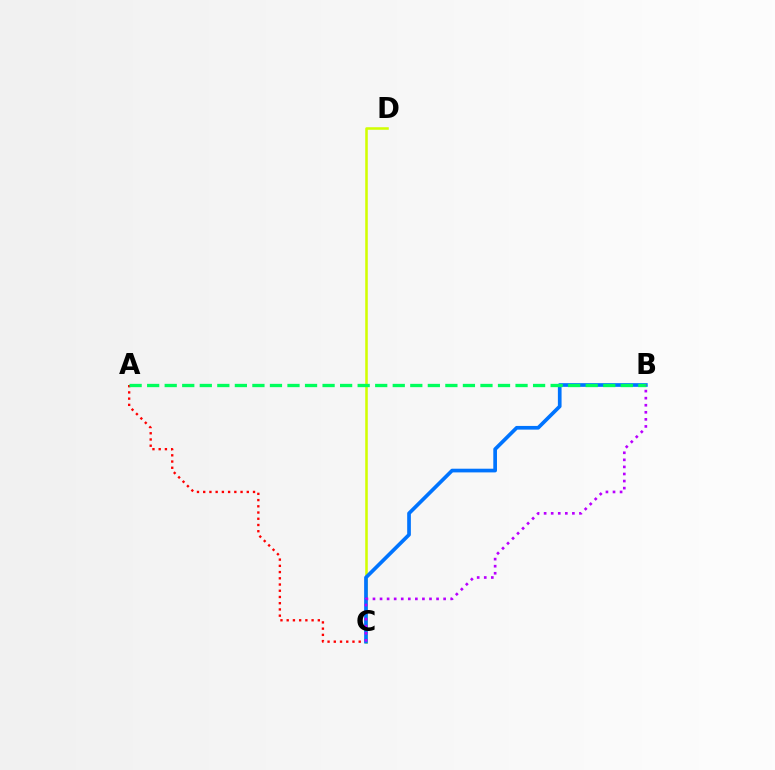{('A', 'C'): [{'color': '#ff0000', 'line_style': 'dotted', 'thickness': 1.69}], ('C', 'D'): [{'color': '#d1ff00', 'line_style': 'solid', 'thickness': 1.83}], ('B', 'C'): [{'color': '#0074ff', 'line_style': 'solid', 'thickness': 2.65}, {'color': '#b900ff', 'line_style': 'dotted', 'thickness': 1.92}], ('A', 'B'): [{'color': '#00ff5c', 'line_style': 'dashed', 'thickness': 2.38}]}